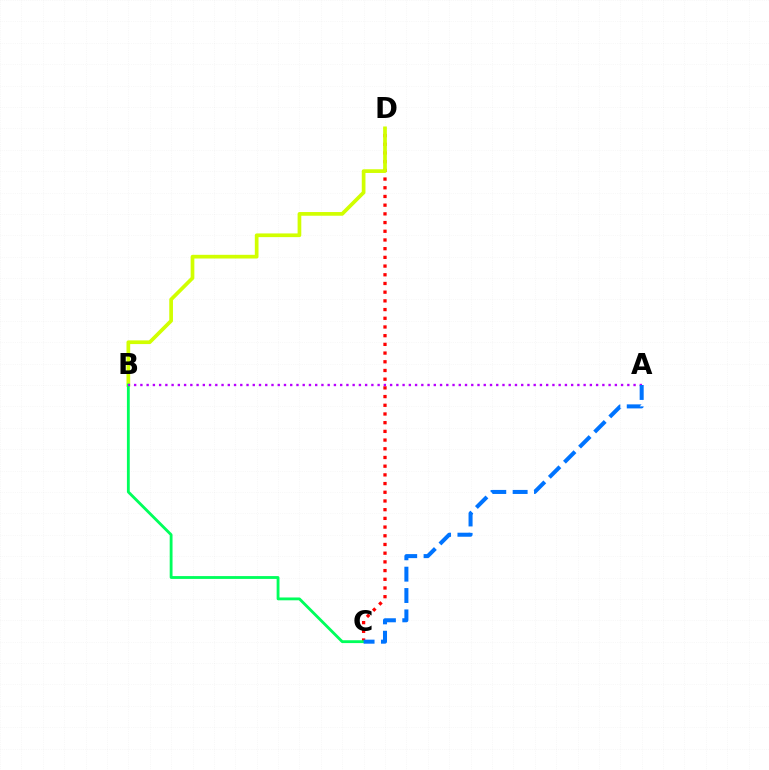{('C', 'D'): [{'color': '#ff0000', 'line_style': 'dotted', 'thickness': 2.36}], ('B', 'D'): [{'color': '#d1ff00', 'line_style': 'solid', 'thickness': 2.66}], ('B', 'C'): [{'color': '#00ff5c', 'line_style': 'solid', 'thickness': 2.04}], ('A', 'B'): [{'color': '#b900ff', 'line_style': 'dotted', 'thickness': 1.7}], ('A', 'C'): [{'color': '#0074ff', 'line_style': 'dashed', 'thickness': 2.9}]}